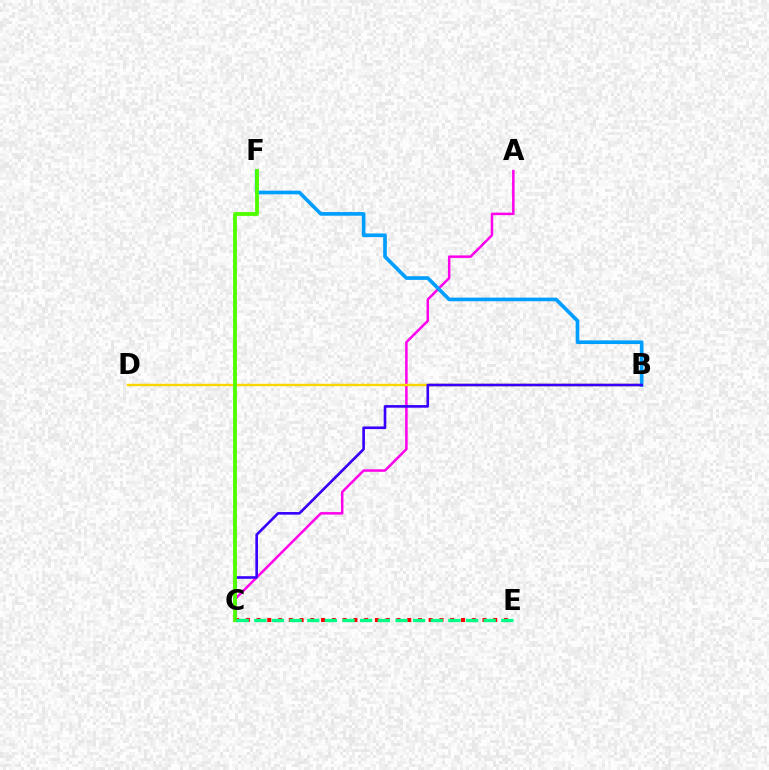{('A', 'C'): [{'color': '#ff00ed', 'line_style': 'solid', 'thickness': 1.8}], ('B', 'D'): [{'color': '#ffd500', 'line_style': 'solid', 'thickness': 1.77}], ('C', 'E'): [{'color': '#ff0000', 'line_style': 'dotted', 'thickness': 2.92}, {'color': '#00ff86', 'line_style': 'dashed', 'thickness': 2.4}], ('B', 'F'): [{'color': '#009eff', 'line_style': 'solid', 'thickness': 2.63}], ('B', 'C'): [{'color': '#3700ff', 'line_style': 'solid', 'thickness': 1.89}], ('C', 'F'): [{'color': '#4fff00', 'line_style': 'solid', 'thickness': 2.75}]}